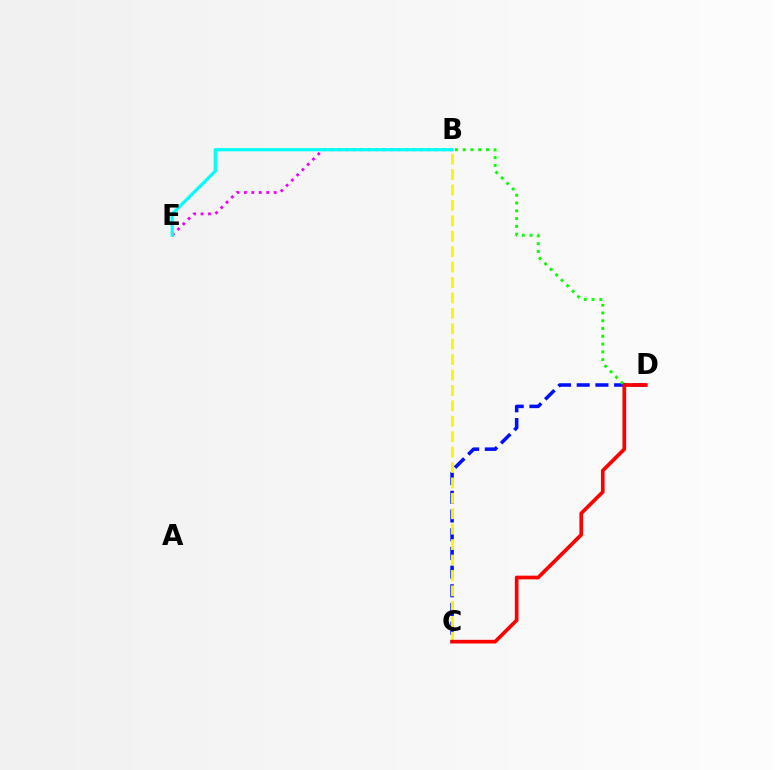{('C', 'D'): [{'color': '#0010ff', 'line_style': 'dashed', 'thickness': 2.54}, {'color': '#ff0000', 'line_style': 'solid', 'thickness': 2.65}], ('B', 'D'): [{'color': '#08ff00', 'line_style': 'dotted', 'thickness': 2.11}], ('B', 'C'): [{'color': '#fcf500', 'line_style': 'dashed', 'thickness': 2.09}], ('B', 'E'): [{'color': '#ee00ff', 'line_style': 'dotted', 'thickness': 2.02}, {'color': '#00fff6', 'line_style': 'solid', 'thickness': 2.31}]}